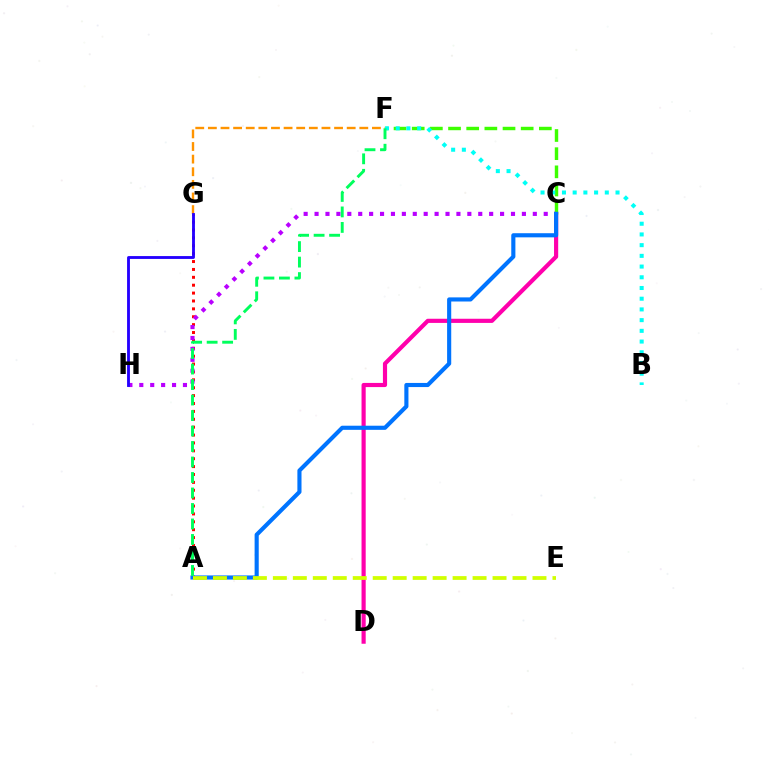{('A', 'G'): [{'color': '#ff0000', 'line_style': 'dotted', 'thickness': 2.14}], ('C', 'D'): [{'color': '#ff00ac', 'line_style': 'solid', 'thickness': 2.99}], ('C', 'F'): [{'color': '#3dff00', 'line_style': 'dashed', 'thickness': 2.47}], ('B', 'F'): [{'color': '#00fff6', 'line_style': 'dotted', 'thickness': 2.91}], ('C', 'H'): [{'color': '#b900ff', 'line_style': 'dotted', 'thickness': 2.96}], ('F', 'G'): [{'color': '#ff9400', 'line_style': 'dashed', 'thickness': 1.71}], ('A', 'C'): [{'color': '#0074ff', 'line_style': 'solid', 'thickness': 2.97}], ('G', 'H'): [{'color': '#2500ff', 'line_style': 'solid', 'thickness': 2.05}], ('A', 'E'): [{'color': '#d1ff00', 'line_style': 'dashed', 'thickness': 2.71}], ('A', 'F'): [{'color': '#00ff5c', 'line_style': 'dashed', 'thickness': 2.1}]}